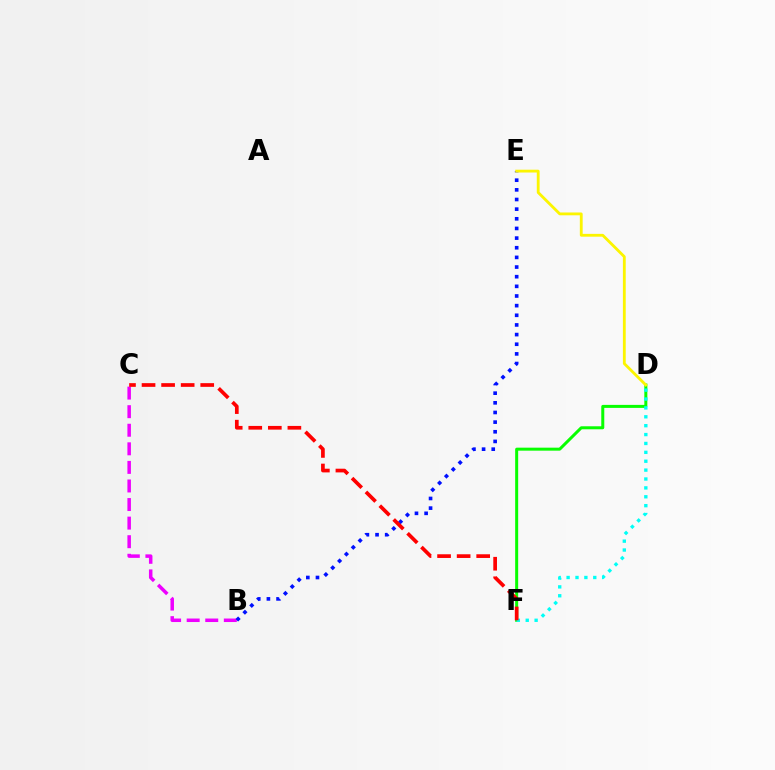{('D', 'F'): [{'color': '#08ff00', 'line_style': 'solid', 'thickness': 2.16}, {'color': '#00fff6', 'line_style': 'dotted', 'thickness': 2.41}], ('B', 'C'): [{'color': '#ee00ff', 'line_style': 'dashed', 'thickness': 2.52}], ('B', 'E'): [{'color': '#0010ff', 'line_style': 'dotted', 'thickness': 2.62}], ('C', 'F'): [{'color': '#ff0000', 'line_style': 'dashed', 'thickness': 2.66}], ('D', 'E'): [{'color': '#fcf500', 'line_style': 'solid', 'thickness': 2.03}]}